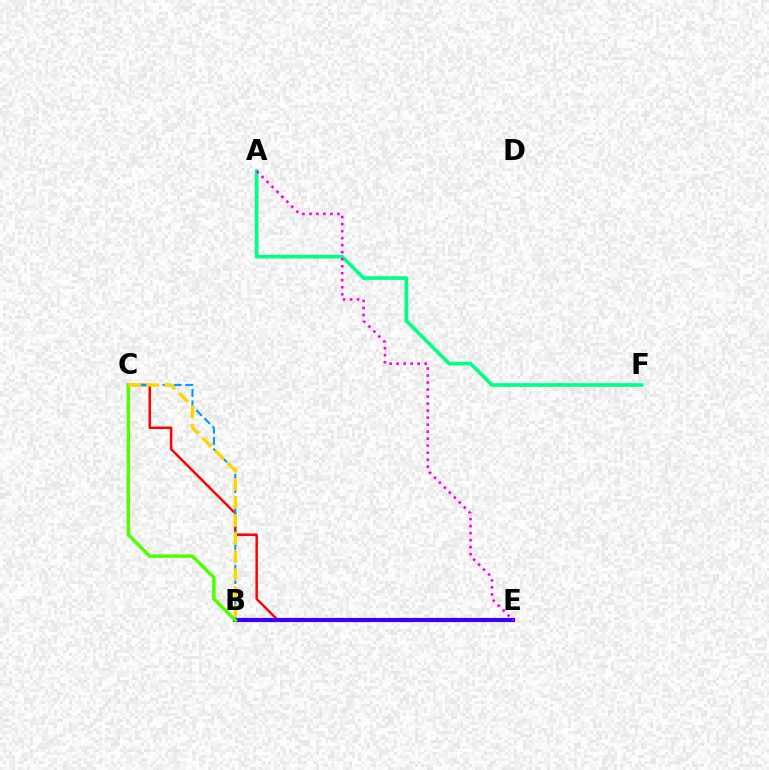{('C', 'E'): [{'color': '#ff0000', 'line_style': 'solid', 'thickness': 1.78}], ('B', 'C'): [{'color': '#009eff', 'line_style': 'dashed', 'thickness': 1.54}, {'color': '#4fff00', 'line_style': 'solid', 'thickness': 2.5}, {'color': '#ffd500', 'line_style': 'dashed', 'thickness': 2.45}], ('A', 'F'): [{'color': '#00ff86', 'line_style': 'solid', 'thickness': 2.64}], ('B', 'E'): [{'color': '#3700ff', 'line_style': 'solid', 'thickness': 2.98}], ('A', 'E'): [{'color': '#ff00ed', 'line_style': 'dotted', 'thickness': 1.91}]}